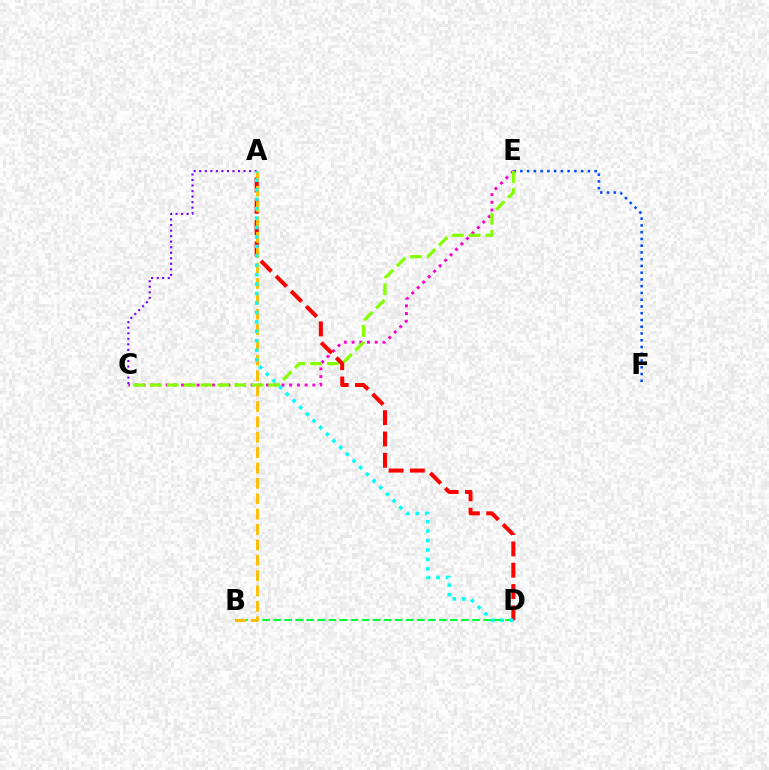{('C', 'E'): [{'color': '#ff00cf', 'line_style': 'dotted', 'thickness': 2.1}, {'color': '#84ff00', 'line_style': 'dashed', 'thickness': 2.3}], ('B', 'D'): [{'color': '#00ff39', 'line_style': 'dashed', 'thickness': 1.5}], ('E', 'F'): [{'color': '#004bff', 'line_style': 'dotted', 'thickness': 1.83}], ('A', 'C'): [{'color': '#7200ff', 'line_style': 'dotted', 'thickness': 1.5}], ('A', 'D'): [{'color': '#ff0000', 'line_style': 'dashed', 'thickness': 2.9}, {'color': '#00fff6', 'line_style': 'dotted', 'thickness': 2.56}], ('A', 'B'): [{'color': '#ffbd00', 'line_style': 'dashed', 'thickness': 2.09}]}